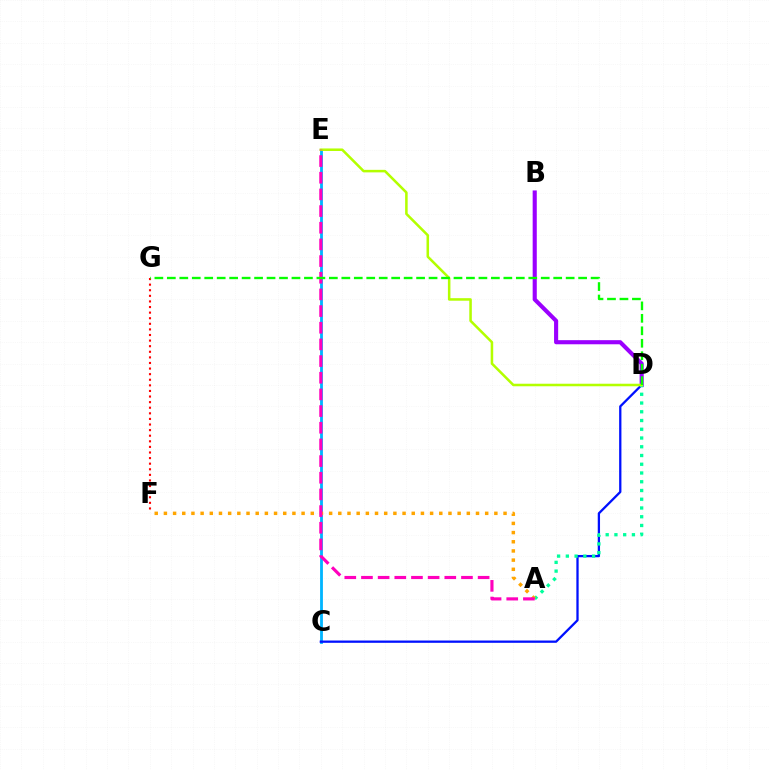{('F', 'G'): [{'color': '#ff0000', 'line_style': 'dotted', 'thickness': 1.52}], ('C', 'E'): [{'color': '#00b5ff', 'line_style': 'solid', 'thickness': 2.03}], ('B', 'D'): [{'color': '#9b00ff', 'line_style': 'solid', 'thickness': 2.96}], ('C', 'D'): [{'color': '#0010ff', 'line_style': 'solid', 'thickness': 1.64}], ('A', 'D'): [{'color': '#00ff9d', 'line_style': 'dotted', 'thickness': 2.38}], ('A', 'F'): [{'color': '#ffa500', 'line_style': 'dotted', 'thickness': 2.49}], ('D', 'E'): [{'color': '#b3ff00', 'line_style': 'solid', 'thickness': 1.83}], ('A', 'E'): [{'color': '#ff00bd', 'line_style': 'dashed', 'thickness': 2.26}], ('D', 'G'): [{'color': '#08ff00', 'line_style': 'dashed', 'thickness': 1.69}]}